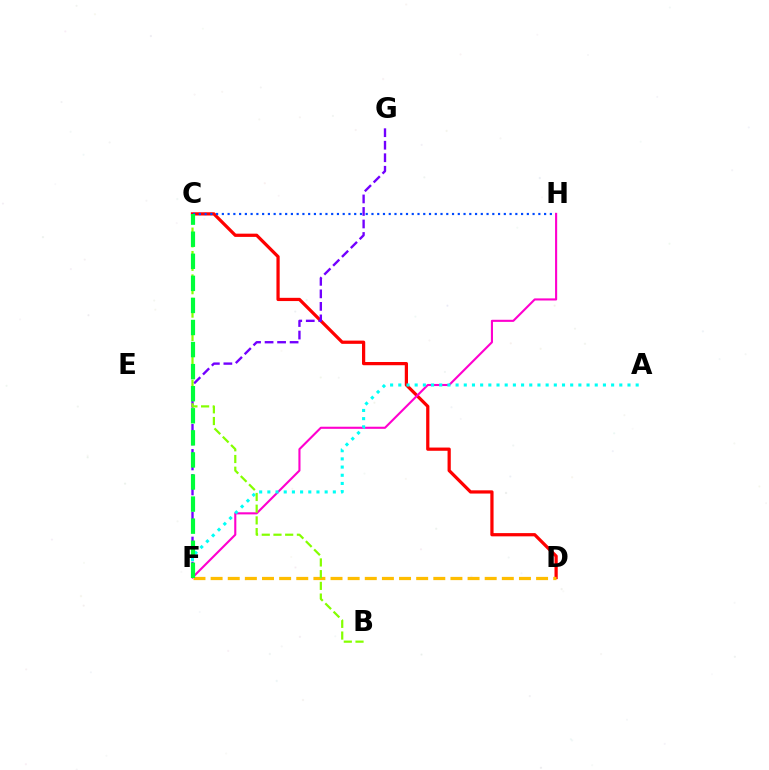{('C', 'D'): [{'color': '#ff0000', 'line_style': 'solid', 'thickness': 2.33}], ('C', 'H'): [{'color': '#004bff', 'line_style': 'dotted', 'thickness': 1.56}], ('F', 'G'): [{'color': '#7200ff', 'line_style': 'dashed', 'thickness': 1.7}], ('F', 'H'): [{'color': '#ff00cf', 'line_style': 'solid', 'thickness': 1.52}], ('A', 'F'): [{'color': '#00fff6', 'line_style': 'dotted', 'thickness': 2.22}], ('D', 'F'): [{'color': '#ffbd00', 'line_style': 'dashed', 'thickness': 2.33}], ('B', 'C'): [{'color': '#84ff00', 'line_style': 'dashed', 'thickness': 1.59}], ('C', 'F'): [{'color': '#00ff39', 'line_style': 'dashed', 'thickness': 3.0}]}